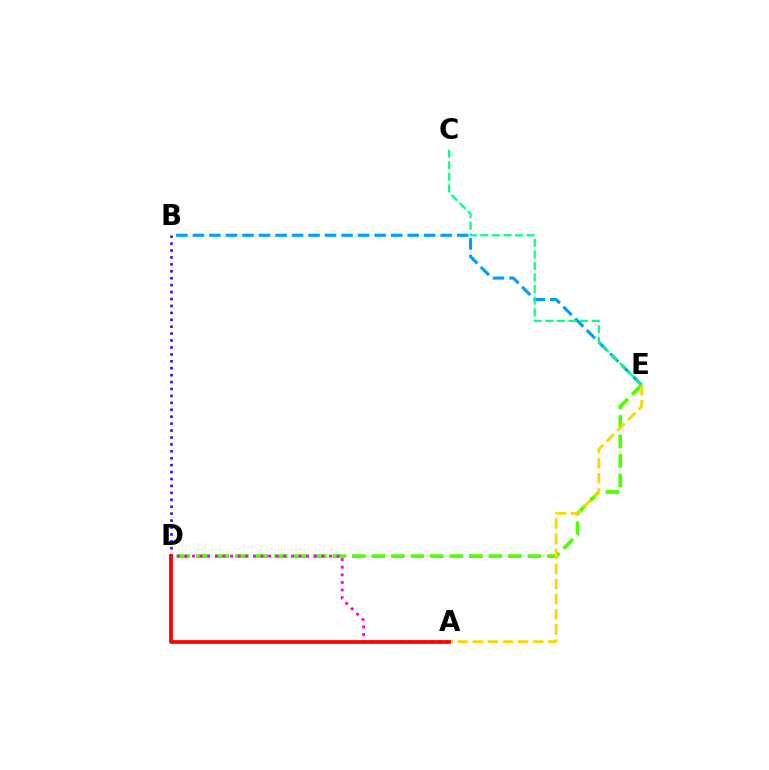{('B', 'E'): [{'color': '#009eff', 'line_style': 'dashed', 'thickness': 2.24}], ('D', 'E'): [{'color': '#4fff00', 'line_style': 'dashed', 'thickness': 2.65}], ('A', 'E'): [{'color': '#ffd500', 'line_style': 'dashed', 'thickness': 2.05}], ('A', 'D'): [{'color': '#ff00ed', 'line_style': 'dotted', 'thickness': 2.07}, {'color': '#ff0000', 'line_style': 'solid', 'thickness': 2.71}], ('C', 'E'): [{'color': '#00ff86', 'line_style': 'dashed', 'thickness': 1.57}], ('B', 'D'): [{'color': '#3700ff', 'line_style': 'dotted', 'thickness': 1.88}]}